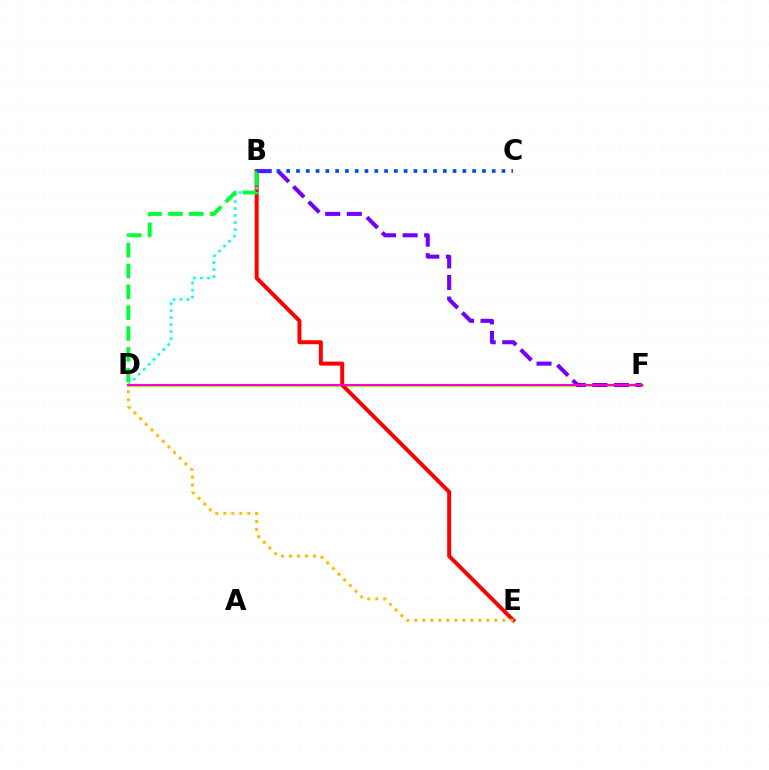{('D', 'F'): [{'color': '#84ff00', 'line_style': 'solid', 'thickness': 2.09}, {'color': '#ff00cf', 'line_style': 'solid', 'thickness': 1.5}], ('B', 'E'): [{'color': '#ff0000', 'line_style': 'solid', 'thickness': 2.86}], ('B', 'F'): [{'color': '#7200ff', 'line_style': 'dashed', 'thickness': 2.93}], ('B', 'D'): [{'color': '#00fff6', 'line_style': 'dotted', 'thickness': 1.9}, {'color': '#00ff39', 'line_style': 'dashed', 'thickness': 2.83}], ('B', 'C'): [{'color': '#004bff', 'line_style': 'dotted', 'thickness': 2.66}], ('D', 'E'): [{'color': '#ffbd00', 'line_style': 'dotted', 'thickness': 2.17}]}